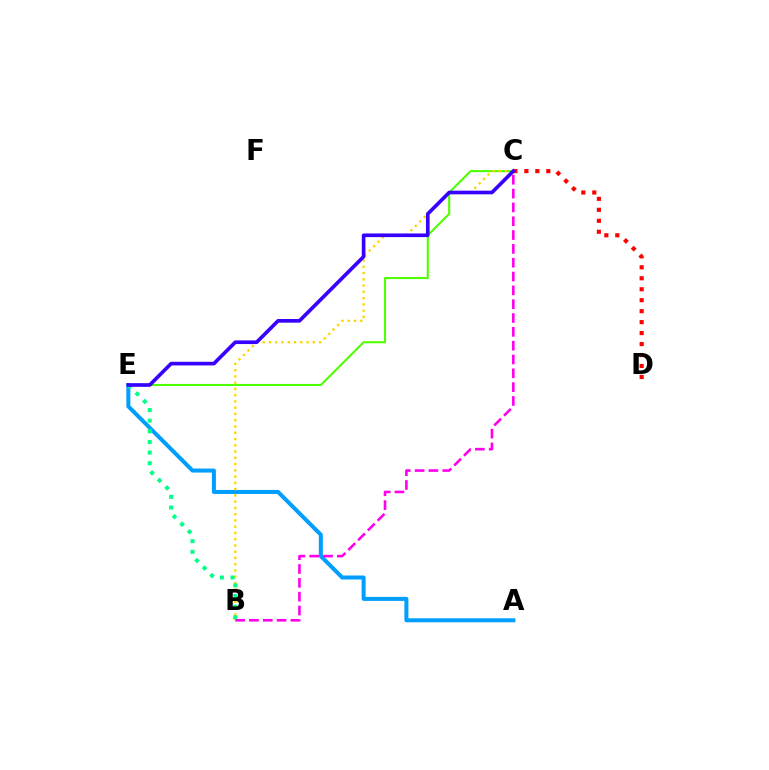{('A', 'E'): [{'color': '#009eff', 'line_style': 'solid', 'thickness': 2.89}], ('C', 'E'): [{'color': '#4fff00', 'line_style': 'solid', 'thickness': 1.5}, {'color': '#3700ff', 'line_style': 'solid', 'thickness': 2.63}], ('B', 'C'): [{'color': '#ffd500', 'line_style': 'dotted', 'thickness': 1.7}, {'color': '#ff00ed', 'line_style': 'dashed', 'thickness': 1.88}], ('C', 'D'): [{'color': '#ff0000', 'line_style': 'dotted', 'thickness': 2.98}], ('B', 'E'): [{'color': '#00ff86', 'line_style': 'dotted', 'thickness': 2.89}]}